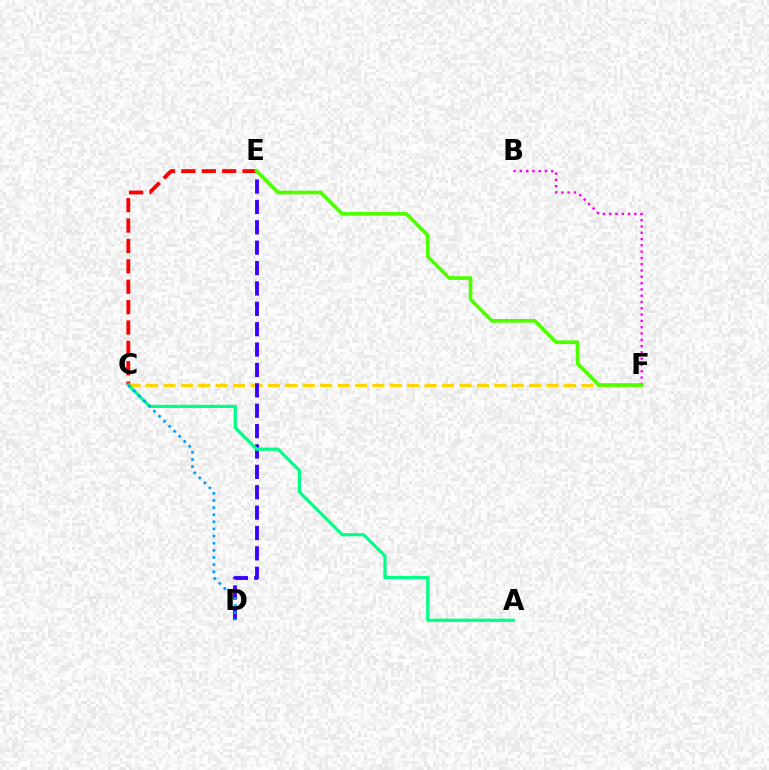{('C', 'E'): [{'color': '#ff0000', 'line_style': 'dashed', 'thickness': 2.77}], ('C', 'F'): [{'color': '#ffd500', 'line_style': 'dashed', 'thickness': 2.37}], ('D', 'E'): [{'color': '#3700ff', 'line_style': 'dashed', 'thickness': 2.77}], ('B', 'F'): [{'color': '#ff00ed', 'line_style': 'dotted', 'thickness': 1.71}], ('E', 'F'): [{'color': '#4fff00', 'line_style': 'solid', 'thickness': 2.65}], ('A', 'C'): [{'color': '#00ff86', 'line_style': 'solid', 'thickness': 2.31}], ('C', 'D'): [{'color': '#009eff', 'line_style': 'dotted', 'thickness': 1.94}]}